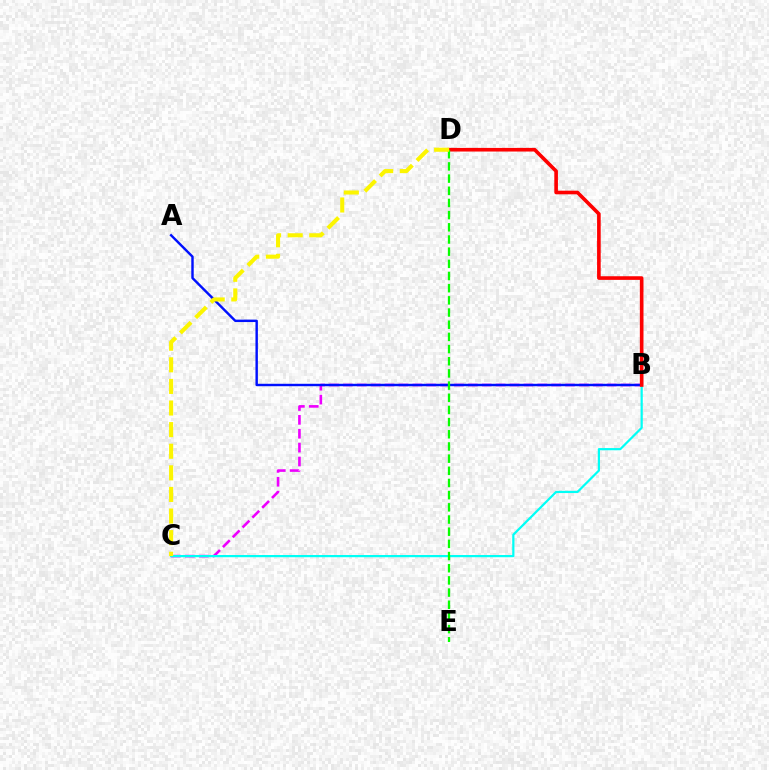{('B', 'C'): [{'color': '#ee00ff', 'line_style': 'dashed', 'thickness': 1.89}, {'color': '#00fff6', 'line_style': 'solid', 'thickness': 1.59}], ('A', 'B'): [{'color': '#0010ff', 'line_style': 'solid', 'thickness': 1.75}], ('B', 'D'): [{'color': '#ff0000', 'line_style': 'solid', 'thickness': 2.61}], ('D', 'E'): [{'color': '#08ff00', 'line_style': 'dashed', 'thickness': 1.65}], ('C', 'D'): [{'color': '#fcf500', 'line_style': 'dashed', 'thickness': 2.93}]}